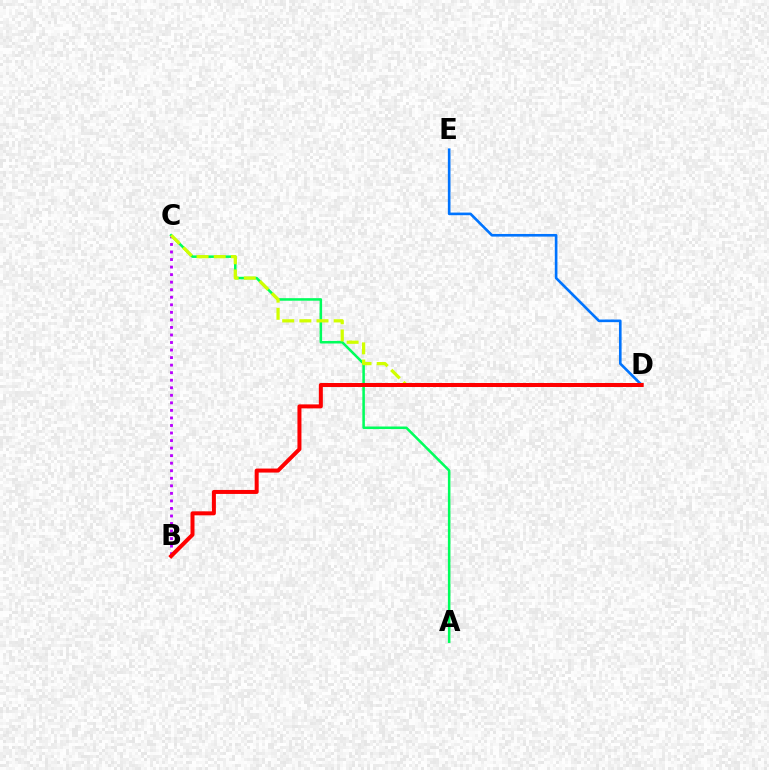{('B', 'C'): [{'color': '#b900ff', 'line_style': 'dotted', 'thickness': 2.05}], ('D', 'E'): [{'color': '#0074ff', 'line_style': 'solid', 'thickness': 1.9}], ('A', 'C'): [{'color': '#00ff5c', 'line_style': 'solid', 'thickness': 1.83}], ('C', 'D'): [{'color': '#d1ff00', 'line_style': 'dashed', 'thickness': 2.33}], ('B', 'D'): [{'color': '#ff0000', 'line_style': 'solid', 'thickness': 2.88}]}